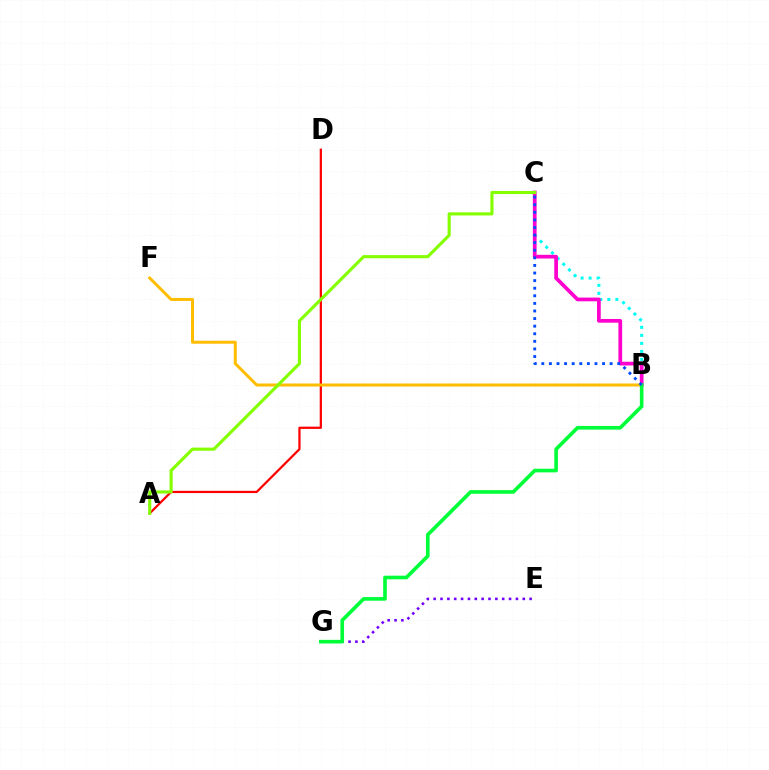{('A', 'D'): [{'color': '#ff0000', 'line_style': 'solid', 'thickness': 1.62}], ('B', 'C'): [{'color': '#00fff6', 'line_style': 'dotted', 'thickness': 2.18}, {'color': '#ff00cf', 'line_style': 'solid', 'thickness': 2.68}, {'color': '#004bff', 'line_style': 'dotted', 'thickness': 2.06}], ('B', 'F'): [{'color': '#ffbd00', 'line_style': 'solid', 'thickness': 2.16}], ('E', 'G'): [{'color': '#7200ff', 'line_style': 'dotted', 'thickness': 1.86}], ('A', 'C'): [{'color': '#84ff00', 'line_style': 'solid', 'thickness': 2.24}], ('B', 'G'): [{'color': '#00ff39', 'line_style': 'solid', 'thickness': 2.62}]}